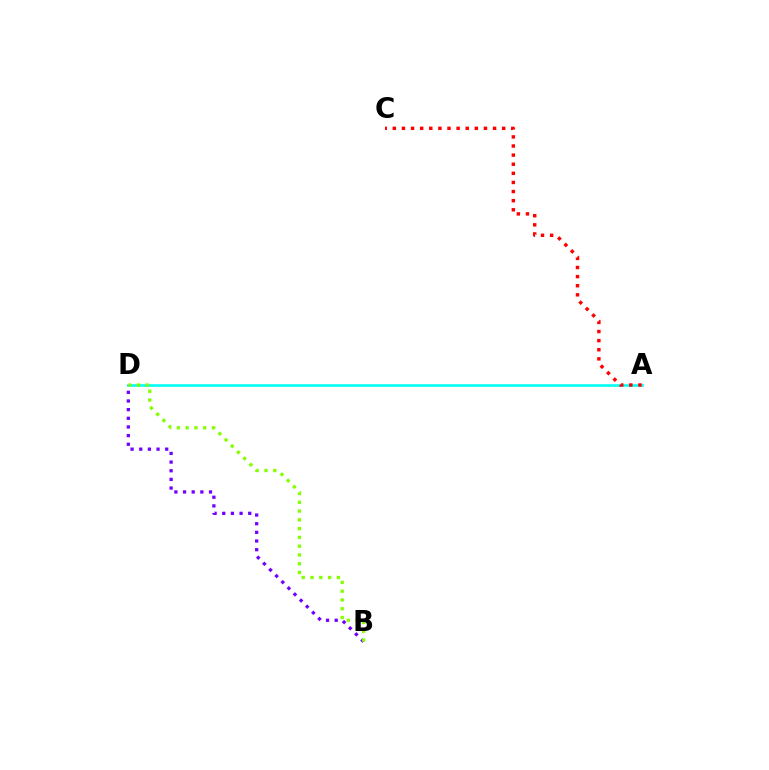{('A', 'D'): [{'color': '#00fff6', 'line_style': 'solid', 'thickness': 1.87}], ('B', 'D'): [{'color': '#7200ff', 'line_style': 'dotted', 'thickness': 2.35}, {'color': '#84ff00', 'line_style': 'dotted', 'thickness': 2.38}], ('A', 'C'): [{'color': '#ff0000', 'line_style': 'dotted', 'thickness': 2.48}]}